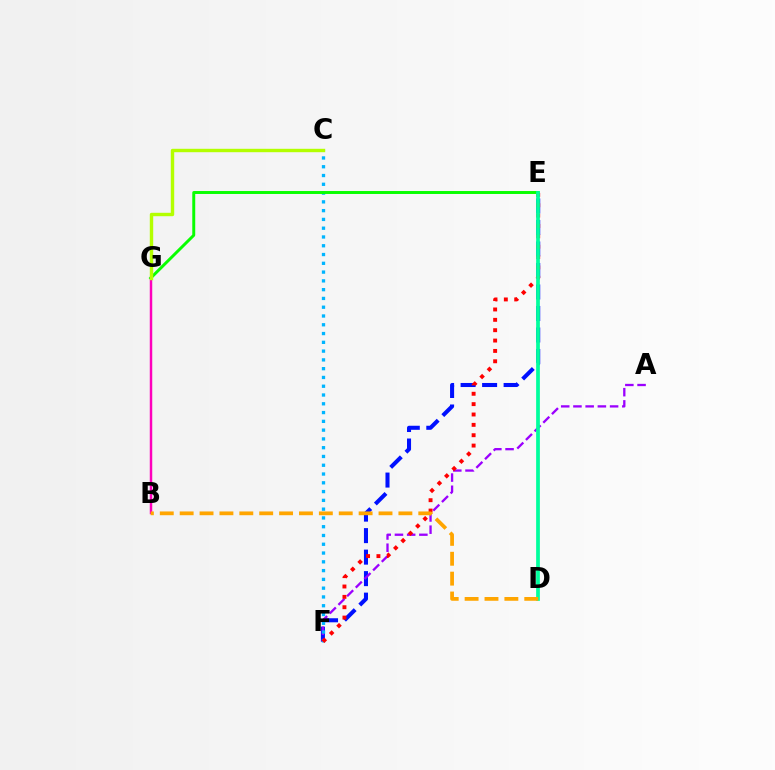{('E', 'F'): [{'color': '#0010ff', 'line_style': 'dashed', 'thickness': 2.92}, {'color': '#ff0000', 'line_style': 'dotted', 'thickness': 2.82}], ('B', 'G'): [{'color': '#ff00bd', 'line_style': 'solid', 'thickness': 1.77}], ('A', 'F'): [{'color': '#9b00ff', 'line_style': 'dashed', 'thickness': 1.66}], ('C', 'F'): [{'color': '#00b5ff', 'line_style': 'dotted', 'thickness': 2.39}], ('E', 'G'): [{'color': '#08ff00', 'line_style': 'solid', 'thickness': 2.12}], ('C', 'G'): [{'color': '#b3ff00', 'line_style': 'solid', 'thickness': 2.45}], ('D', 'E'): [{'color': '#00ff9d', 'line_style': 'solid', 'thickness': 2.69}], ('B', 'D'): [{'color': '#ffa500', 'line_style': 'dashed', 'thickness': 2.7}]}